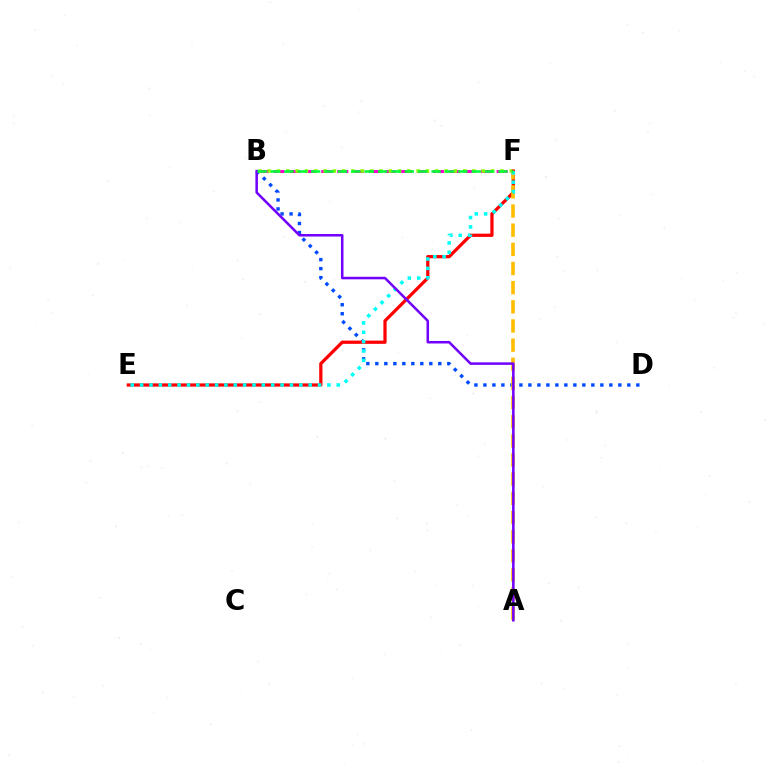{('B', 'D'): [{'color': '#004bff', 'line_style': 'dotted', 'thickness': 2.44}], ('B', 'F'): [{'color': '#ff00cf', 'line_style': 'dashed', 'thickness': 2.17}, {'color': '#84ff00', 'line_style': 'dotted', 'thickness': 2.53}, {'color': '#00ff39', 'line_style': 'dashed', 'thickness': 1.82}], ('E', 'F'): [{'color': '#ff0000', 'line_style': 'solid', 'thickness': 2.34}, {'color': '#00fff6', 'line_style': 'dotted', 'thickness': 2.54}], ('A', 'F'): [{'color': '#ffbd00', 'line_style': 'dashed', 'thickness': 2.6}], ('A', 'B'): [{'color': '#7200ff', 'line_style': 'solid', 'thickness': 1.82}]}